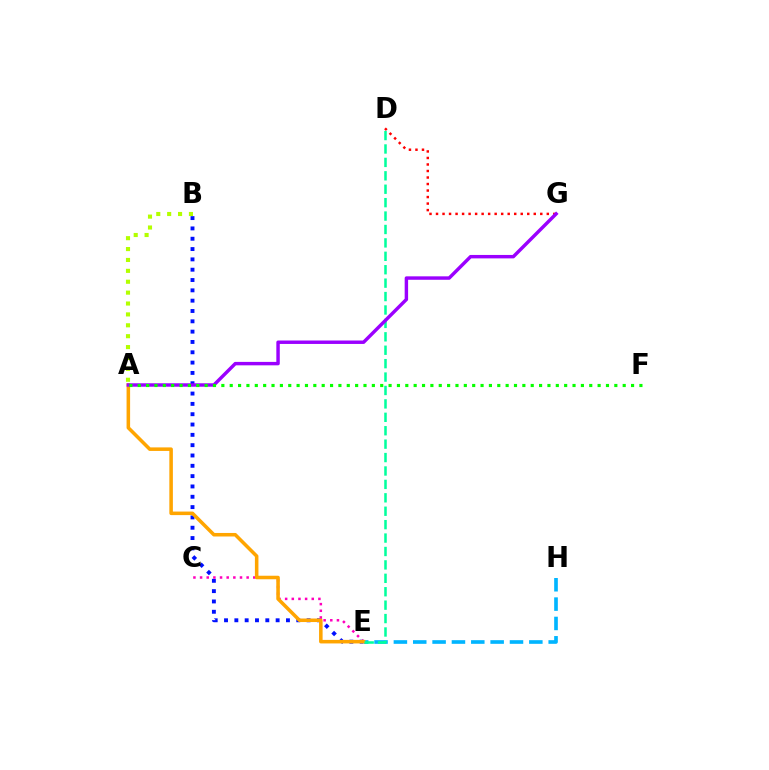{('B', 'E'): [{'color': '#0010ff', 'line_style': 'dotted', 'thickness': 2.8}], ('D', 'G'): [{'color': '#ff0000', 'line_style': 'dotted', 'thickness': 1.77}], ('E', 'H'): [{'color': '#00b5ff', 'line_style': 'dashed', 'thickness': 2.63}], ('C', 'E'): [{'color': '#ff00bd', 'line_style': 'dotted', 'thickness': 1.81}], ('A', 'E'): [{'color': '#ffa500', 'line_style': 'solid', 'thickness': 2.54}], ('A', 'B'): [{'color': '#b3ff00', 'line_style': 'dotted', 'thickness': 2.96}], ('D', 'E'): [{'color': '#00ff9d', 'line_style': 'dashed', 'thickness': 1.82}], ('A', 'G'): [{'color': '#9b00ff', 'line_style': 'solid', 'thickness': 2.47}], ('A', 'F'): [{'color': '#08ff00', 'line_style': 'dotted', 'thickness': 2.27}]}